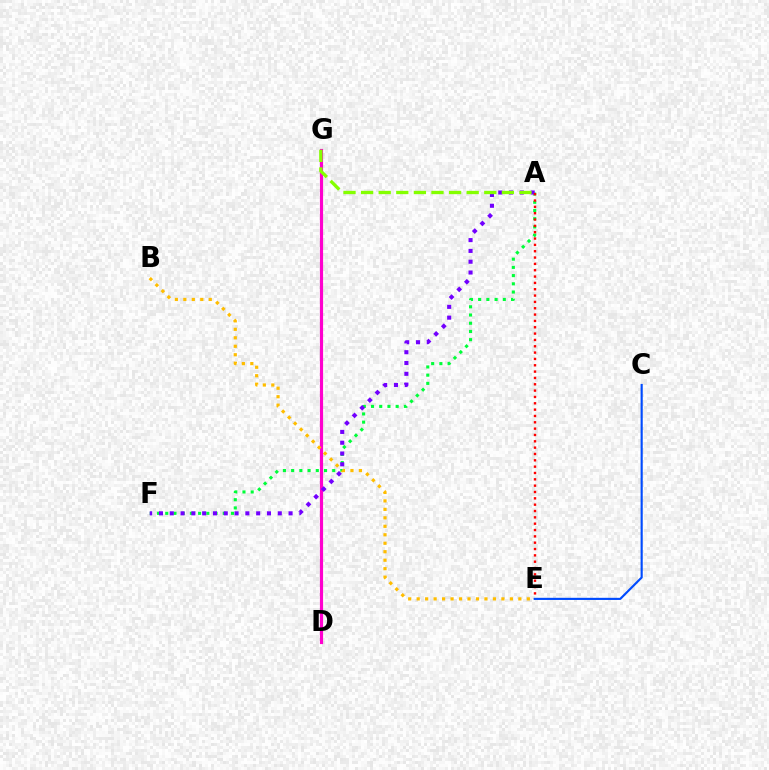{('D', 'G'): [{'color': '#00fff6', 'line_style': 'dashed', 'thickness': 2.0}, {'color': '#ff00cf', 'line_style': 'solid', 'thickness': 2.28}], ('A', 'F'): [{'color': '#00ff39', 'line_style': 'dotted', 'thickness': 2.23}, {'color': '#7200ff', 'line_style': 'dotted', 'thickness': 2.93}], ('B', 'E'): [{'color': '#ffbd00', 'line_style': 'dotted', 'thickness': 2.3}], ('A', 'G'): [{'color': '#84ff00', 'line_style': 'dashed', 'thickness': 2.39}], ('A', 'E'): [{'color': '#ff0000', 'line_style': 'dotted', 'thickness': 1.72}], ('C', 'E'): [{'color': '#004bff', 'line_style': 'solid', 'thickness': 1.54}]}